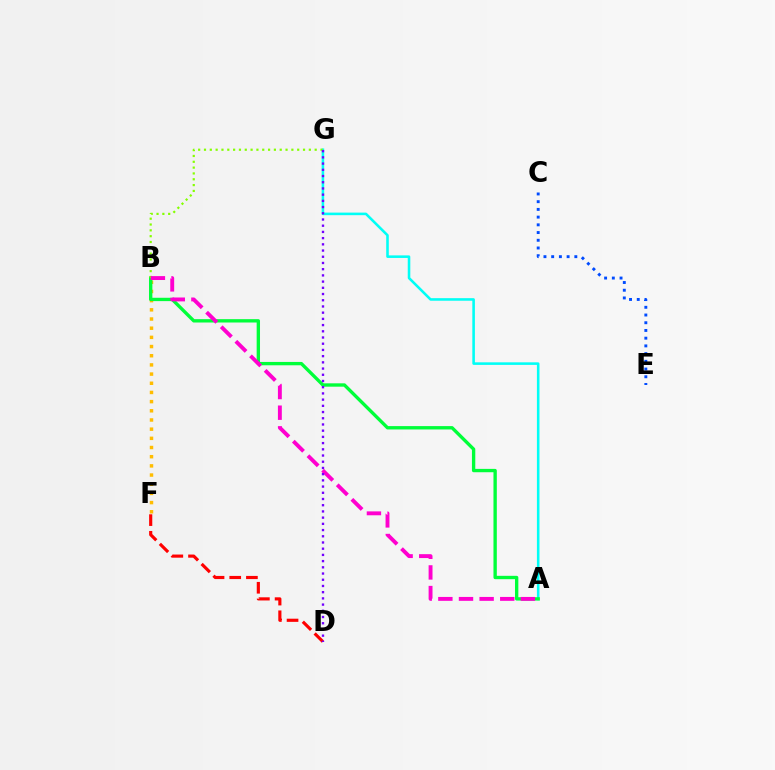{('A', 'G'): [{'color': '#00fff6', 'line_style': 'solid', 'thickness': 1.85}], ('B', 'F'): [{'color': '#ffbd00', 'line_style': 'dotted', 'thickness': 2.49}], ('A', 'B'): [{'color': '#00ff39', 'line_style': 'solid', 'thickness': 2.41}, {'color': '#ff00cf', 'line_style': 'dashed', 'thickness': 2.8}], ('C', 'E'): [{'color': '#004bff', 'line_style': 'dotted', 'thickness': 2.1}], ('D', 'F'): [{'color': '#ff0000', 'line_style': 'dashed', 'thickness': 2.27}], ('B', 'G'): [{'color': '#84ff00', 'line_style': 'dotted', 'thickness': 1.58}], ('D', 'G'): [{'color': '#7200ff', 'line_style': 'dotted', 'thickness': 1.69}]}